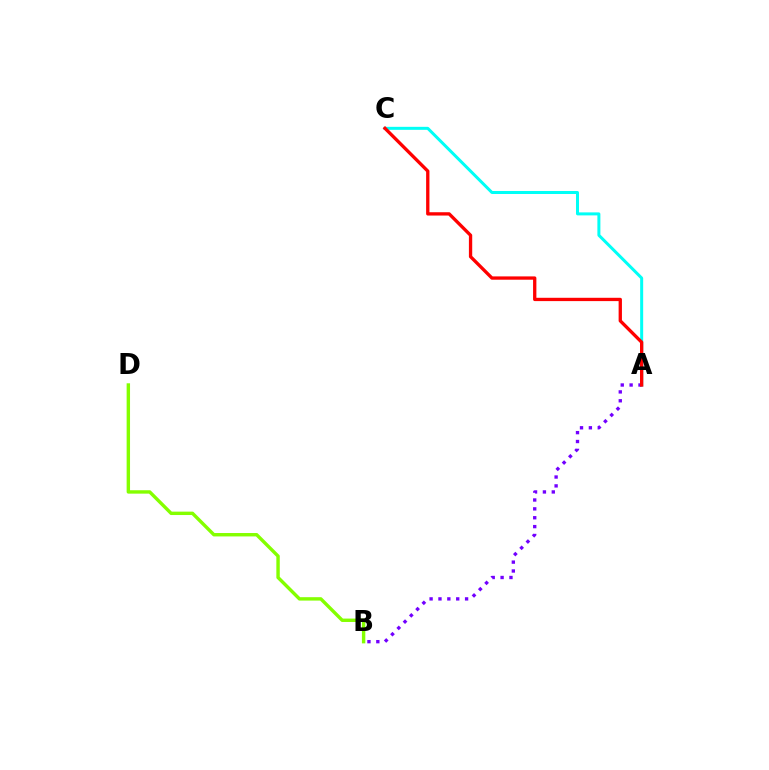{('A', 'C'): [{'color': '#00fff6', 'line_style': 'solid', 'thickness': 2.16}, {'color': '#ff0000', 'line_style': 'solid', 'thickness': 2.39}], ('B', 'D'): [{'color': '#84ff00', 'line_style': 'solid', 'thickness': 2.45}], ('A', 'B'): [{'color': '#7200ff', 'line_style': 'dotted', 'thickness': 2.41}]}